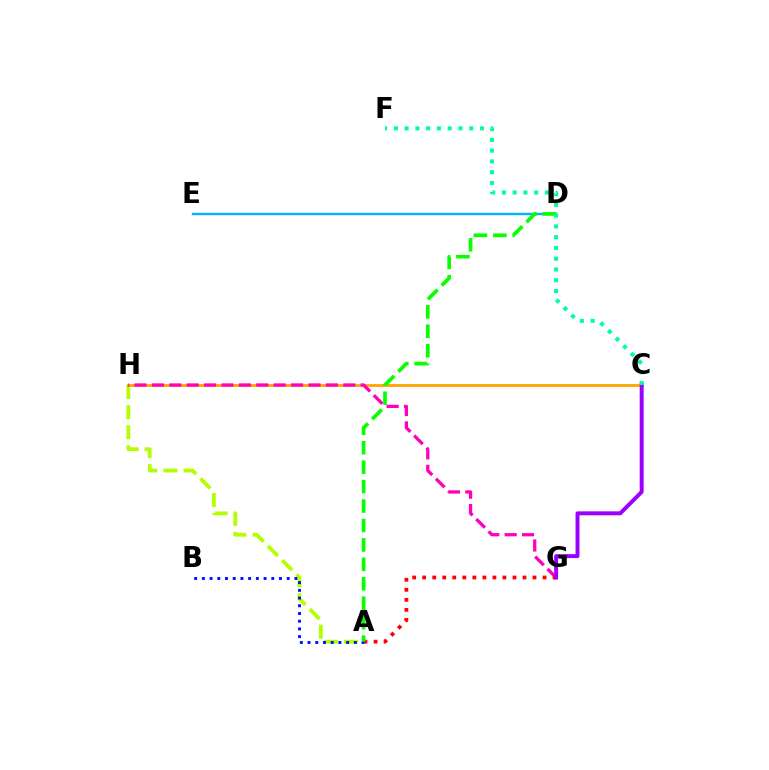{('A', 'H'): [{'color': '#b3ff00', 'line_style': 'dashed', 'thickness': 2.73}], ('C', 'H'): [{'color': '#ffa500', 'line_style': 'solid', 'thickness': 2.03}], ('G', 'H'): [{'color': '#ff00bd', 'line_style': 'dashed', 'thickness': 2.36}], ('A', 'G'): [{'color': '#ff0000', 'line_style': 'dotted', 'thickness': 2.72}], ('C', 'G'): [{'color': '#9b00ff', 'line_style': 'solid', 'thickness': 2.85}], ('D', 'E'): [{'color': '#00b5ff', 'line_style': 'solid', 'thickness': 1.73}], ('A', 'B'): [{'color': '#0010ff', 'line_style': 'dotted', 'thickness': 2.1}], ('A', 'D'): [{'color': '#08ff00', 'line_style': 'dashed', 'thickness': 2.64}], ('C', 'F'): [{'color': '#00ff9d', 'line_style': 'dotted', 'thickness': 2.92}]}